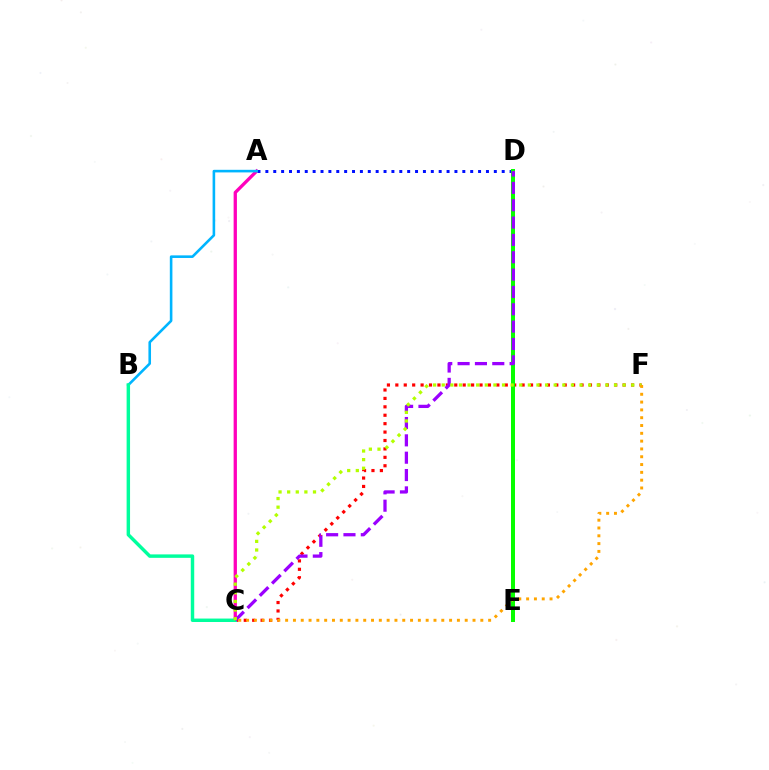{('A', 'C'): [{'color': '#ff00bd', 'line_style': 'solid', 'thickness': 2.37}], ('A', 'D'): [{'color': '#0010ff', 'line_style': 'dotted', 'thickness': 2.14}], ('C', 'F'): [{'color': '#ff0000', 'line_style': 'dotted', 'thickness': 2.29}, {'color': '#b3ff00', 'line_style': 'dotted', 'thickness': 2.34}, {'color': '#ffa500', 'line_style': 'dotted', 'thickness': 2.12}], ('D', 'E'): [{'color': '#08ff00', 'line_style': 'solid', 'thickness': 2.87}], ('A', 'B'): [{'color': '#00b5ff', 'line_style': 'solid', 'thickness': 1.87}], ('B', 'C'): [{'color': '#00ff9d', 'line_style': 'solid', 'thickness': 2.48}], ('C', 'D'): [{'color': '#9b00ff', 'line_style': 'dashed', 'thickness': 2.36}]}